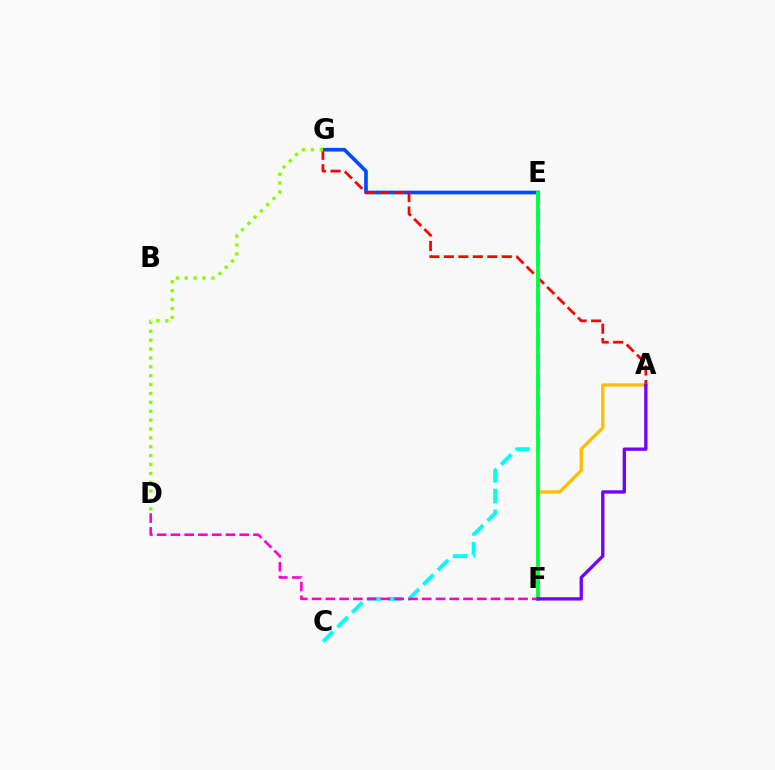{('E', 'G'): [{'color': '#004bff', 'line_style': 'solid', 'thickness': 2.65}], ('A', 'G'): [{'color': '#ff0000', 'line_style': 'dashed', 'thickness': 1.97}], ('C', 'E'): [{'color': '#00fff6', 'line_style': 'dashed', 'thickness': 2.8}], ('A', 'F'): [{'color': '#ffbd00', 'line_style': 'solid', 'thickness': 2.39}, {'color': '#7200ff', 'line_style': 'solid', 'thickness': 2.38}], ('E', 'F'): [{'color': '#00ff39', 'line_style': 'solid', 'thickness': 2.7}], ('D', 'F'): [{'color': '#ff00cf', 'line_style': 'dashed', 'thickness': 1.87}], ('D', 'G'): [{'color': '#84ff00', 'line_style': 'dotted', 'thickness': 2.41}]}